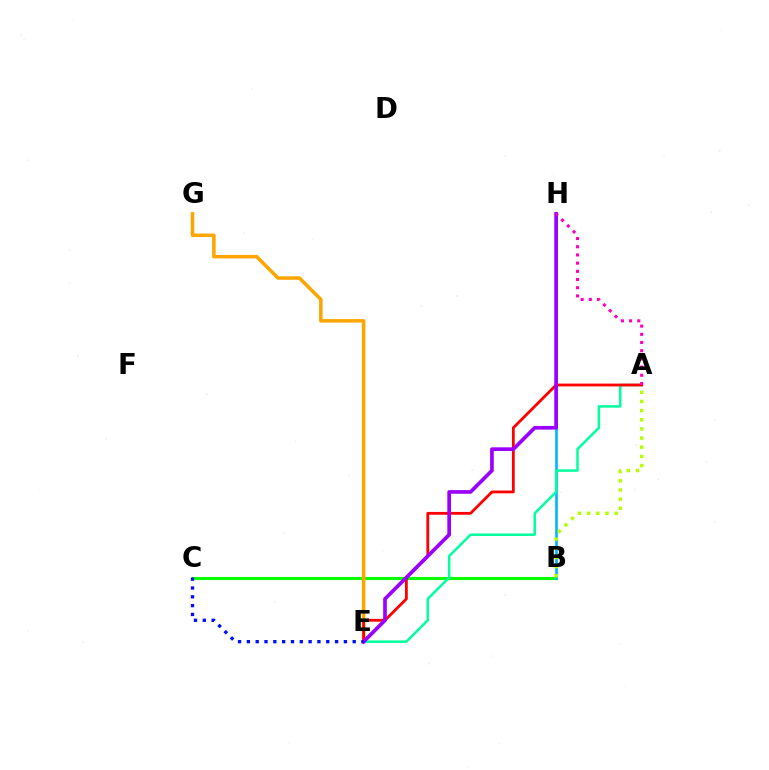{('B', 'C'): [{'color': '#08ff00', 'line_style': 'solid', 'thickness': 2.21}], ('B', 'H'): [{'color': '#00b5ff', 'line_style': 'solid', 'thickness': 1.89}], ('A', 'E'): [{'color': '#00ff9d', 'line_style': 'solid', 'thickness': 1.79}, {'color': '#ff0000', 'line_style': 'solid', 'thickness': 2.01}], ('E', 'G'): [{'color': '#ffa500', 'line_style': 'solid', 'thickness': 2.53}], ('A', 'B'): [{'color': '#b3ff00', 'line_style': 'dotted', 'thickness': 2.49}], ('E', 'H'): [{'color': '#9b00ff', 'line_style': 'solid', 'thickness': 2.66}], ('C', 'E'): [{'color': '#0010ff', 'line_style': 'dotted', 'thickness': 2.4}], ('A', 'H'): [{'color': '#ff00bd', 'line_style': 'dotted', 'thickness': 2.22}]}